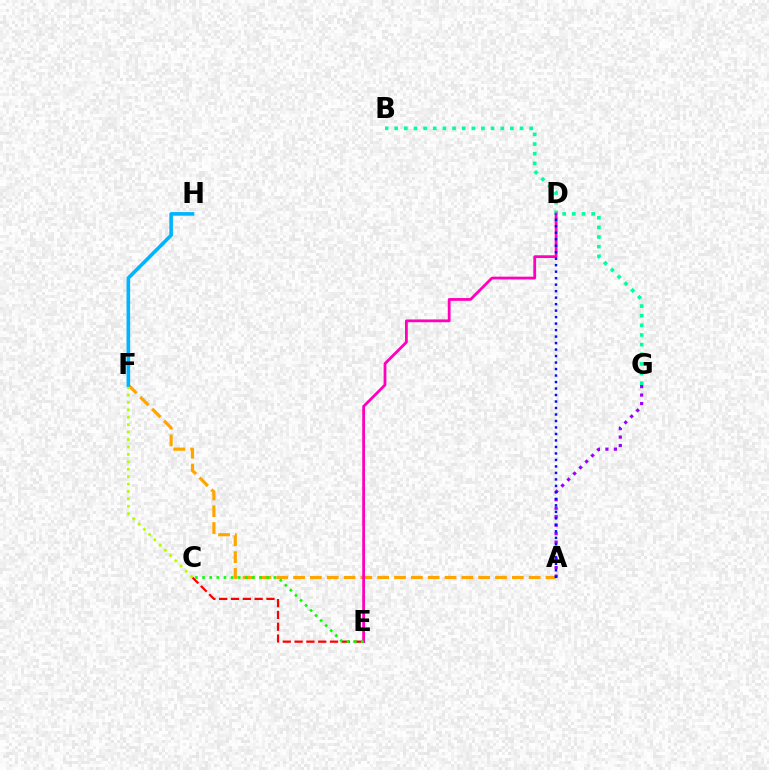{('B', 'G'): [{'color': '#00ff9d', 'line_style': 'dotted', 'thickness': 2.62}], ('A', 'F'): [{'color': '#ffa500', 'line_style': 'dashed', 'thickness': 2.29}], ('C', 'E'): [{'color': '#ff0000', 'line_style': 'dashed', 'thickness': 1.61}, {'color': '#08ff00', 'line_style': 'dotted', 'thickness': 1.94}], ('D', 'E'): [{'color': '#ff00bd', 'line_style': 'solid', 'thickness': 2.0}], ('C', 'F'): [{'color': '#b3ff00', 'line_style': 'dotted', 'thickness': 2.02}], ('A', 'G'): [{'color': '#9b00ff', 'line_style': 'dotted', 'thickness': 2.3}], ('A', 'D'): [{'color': '#0010ff', 'line_style': 'dotted', 'thickness': 1.76}], ('F', 'H'): [{'color': '#00b5ff', 'line_style': 'solid', 'thickness': 2.6}]}